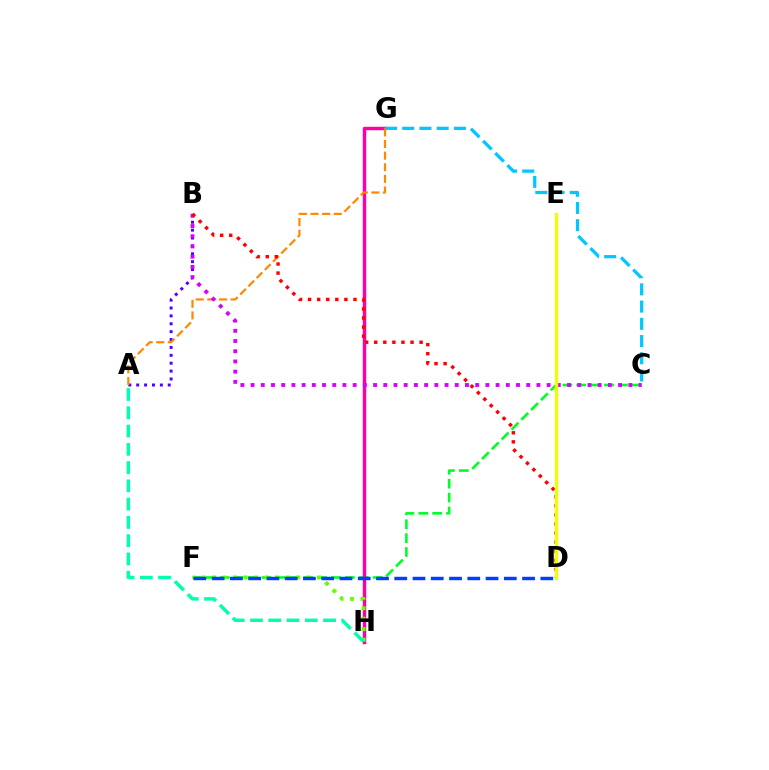{('C', 'F'): [{'color': '#00ff27', 'line_style': 'dashed', 'thickness': 1.89}], ('G', 'H'): [{'color': '#ff00a0', 'line_style': 'solid', 'thickness': 2.48}], ('F', 'H'): [{'color': '#66ff00', 'line_style': 'dotted', 'thickness': 2.85}], ('C', 'G'): [{'color': '#00c7ff', 'line_style': 'dashed', 'thickness': 2.34}], ('A', 'B'): [{'color': '#4f00ff', 'line_style': 'dotted', 'thickness': 2.14}], ('A', 'G'): [{'color': '#ff8800', 'line_style': 'dashed', 'thickness': 1.58}], ('B', 'C'): [{'color': '#d600ff', 'line_style': 'dotted', 'thickness': 2.77}], ('B', 'D'): [{'color': '#ff0000', 'line_style': 'dotted', 'thickness': 2.47}], ('D', 'F'): [{'color': '#003fff', 'line_style': 'dashed', 'thickness': 2.48}], ('A', 'H'): [{'color': '#00ffaf', 'line_style': 'dashed', 'thickness': 2.48}], ('D', 'E'): [{'color': '#eeff00', 'line_style': 'solid', 'thickness': 2.39}]}